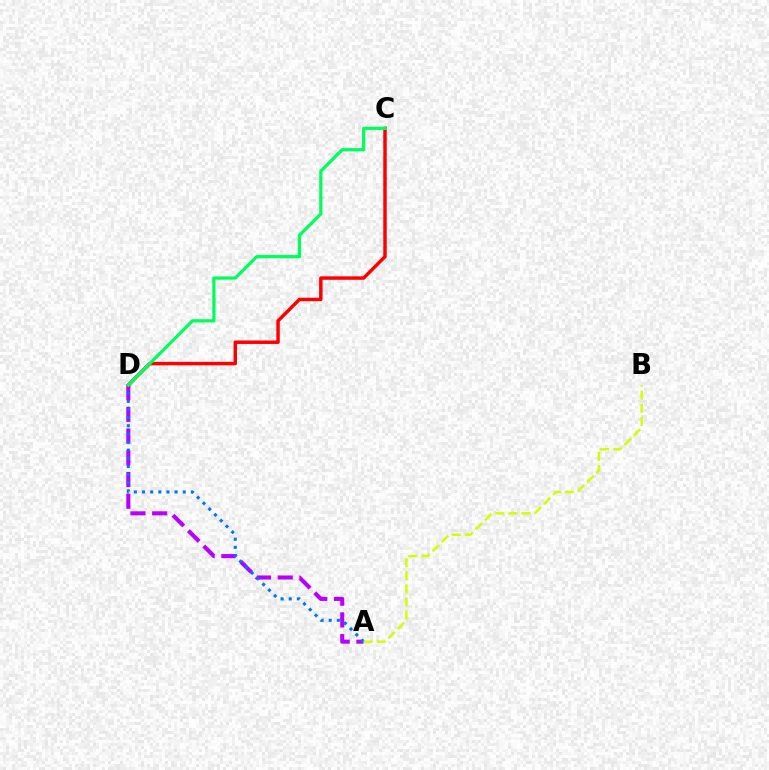{('A', 'D'): [{'color': '#b900ff', 'line_style': 'dashed', 'thickness': 2.95}, {'color': '#0074ff', 'line_style': 'dotted', 'thickness': 2.21}], ('C', 'D'): [{'color': '#ff0000', 'line_style': 'solid', 'thickness': 2.5}, {'color': '#00ff5c', 'line_style': 'solid', 'thickness': 2.34}], ('A', 'B'): [{'color': '#d1ff00', 'line_style': 'dashed', 'thickness': 1.78}]}